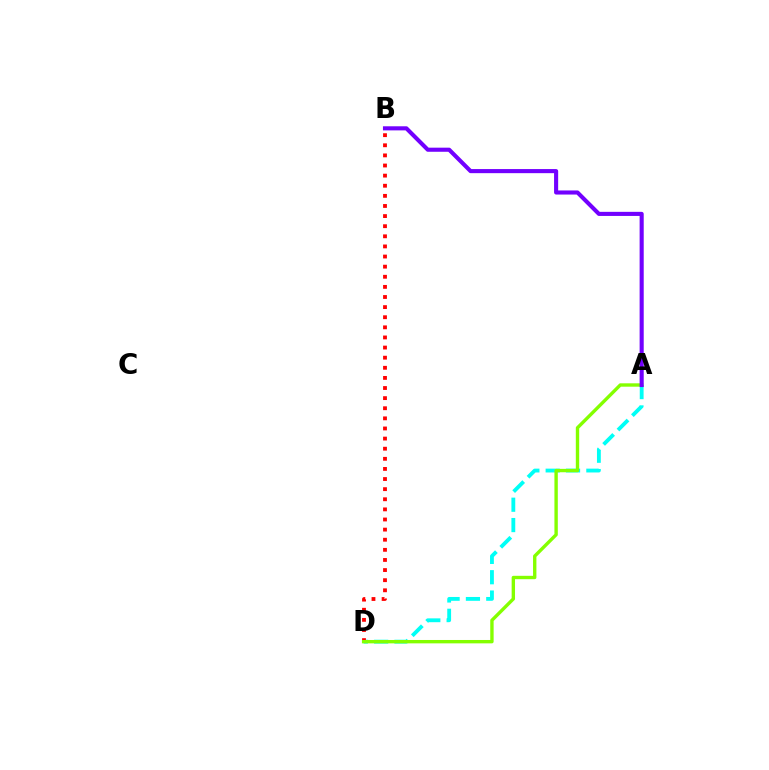{('A', 'D'): [{'color': '#00fff6', 'line_style': 'dashed', 'thickness': 2.76}, {'color': '#84ff00', 'line_style': 'solid', 'thickness': 2.43}], ('B', 'D'): [{'color': '#ff0000', 'line_style': 'dotted', 'thickness': 2.75}], ('A', 'B'): [{'color': '#7200ff', 'line_style': 'solid', 'thickness': 2.95}]}